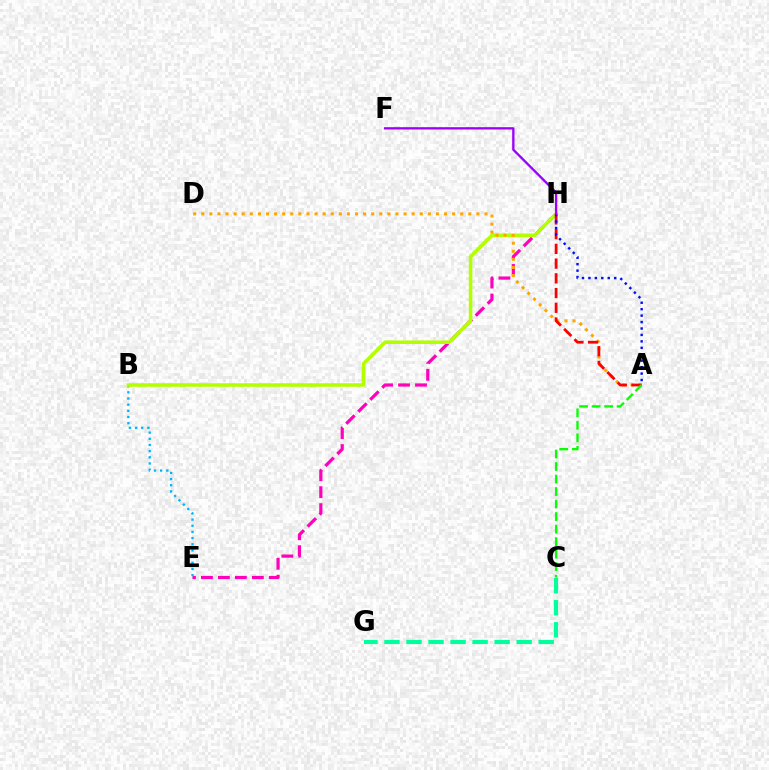{('E', 'H'): [{'color': '#ff00bd', 'line_style': 'dashed', 'thickness': 2.31}], ('B', 'E'): [{'color': '#00b5ff', 'line_style': 'dotted', 'thickness': 1.68}], ('B', 'H'): [{'color': '#b3ff00', 'line_style': 'solid', 'thickness': 2.56}], ('A', 'D'): [{'color': '#ffa500', 'line_style': 'dotted', 'thickness': 2.2}], ('A', 'H'): [{'color': '#ff0000', 'line_style': 'dashed', 'thickness': 2.0}, {'color': '#0010ff', 'line_style': 'dotted', 'thickness': 1.75}], ('A', 'C'): [{'color': '#08ff00', 'line_style': 'dashed', 'thickness': 1.7}], ('C', 'G'): [{'color': '#00ff9d', 'line_style': 'dashed', 'thickness': 2.99}], ('F', 'H'): [{'color': '#9b00ff', 'line_style': 'solid', 'thickness': 1.66}]}